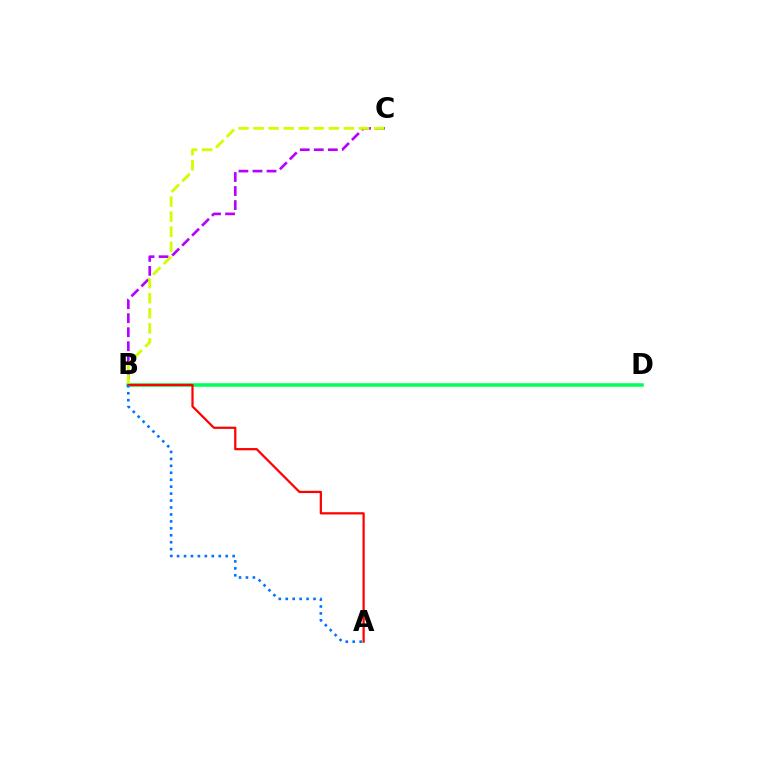{('B', 'C'): [{'color': '#b900ff', 'line_style': 'dashed', 'thickness': 1.91}, {'color': '#d1ff00', 'line_style': 'dashed', 'thickness': 2.05}], ('B', 'D'): [{'color': '#00ff5c', 'line_style': 'solid', 'thickness': 2.55}], ('A', 'B'): [{'color': '#ff0000', 'line_style': 'solid', 'thickness': 1.61}, {'color': '#0074ff', 'line_style': 'dotted', 'thickness': 1.89}]}